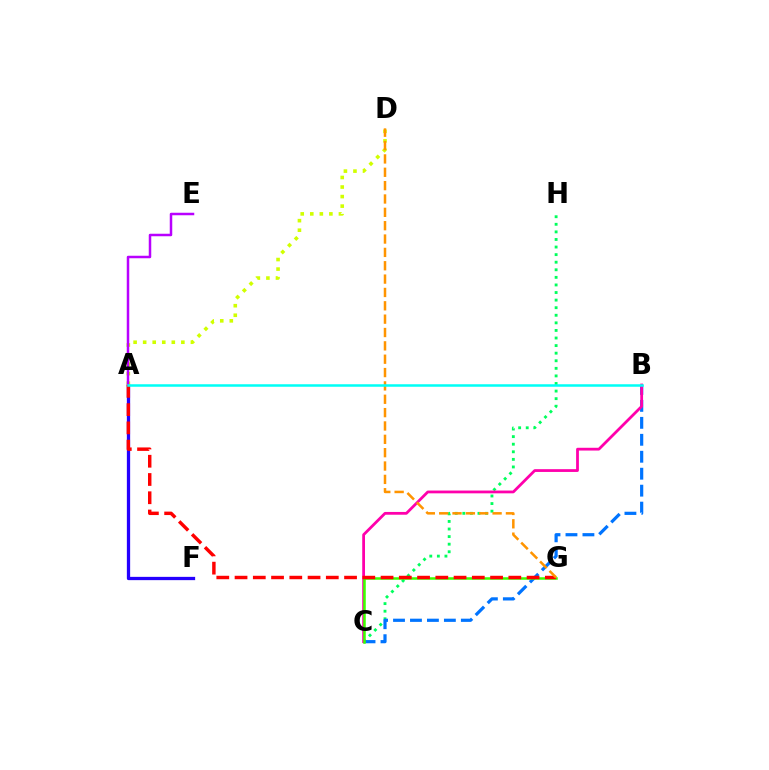{('A', 'F'): [{'color': '#2500ff', 'line_style': 'solid', 'thickness': 2.36}], ('C', 'H'): [{'color': '#00ff5c', 'line_style': 'dotted', 'thickness': 2.06}], ('A', 'D'): [{'color': '#d1ff00', 'line_style': 'dotted', 'thickness': 2.59}], ('B', 'C'): [{'color': '#0074ff', 'line_style': 'dashed', 'thickness': 2.3}, {'color': '#ff00ac', 'line_style': 'solid', 'thickness': 2.0}], ('A', 'E'): [{'color': '#b900ff', 'line_style': 'solid', 'thickness': 1.8}], ('C', 'G'): [{'color': '#3dff00', 'line_style': 'solid', 'thickness': 1.82}], ('A', 'G'): [{'color': '#ff0000', 'line_style': 'dashed', 'thickness': 2.48}], ('D', 'G'): [{'color': '#ff9400', 'line_style': 'dashed', 'thickness': 1.81}], ('A', 'B'): [{'color': '#00fff6', 'line_style': 'solid', 'thickness': 1.81}]}